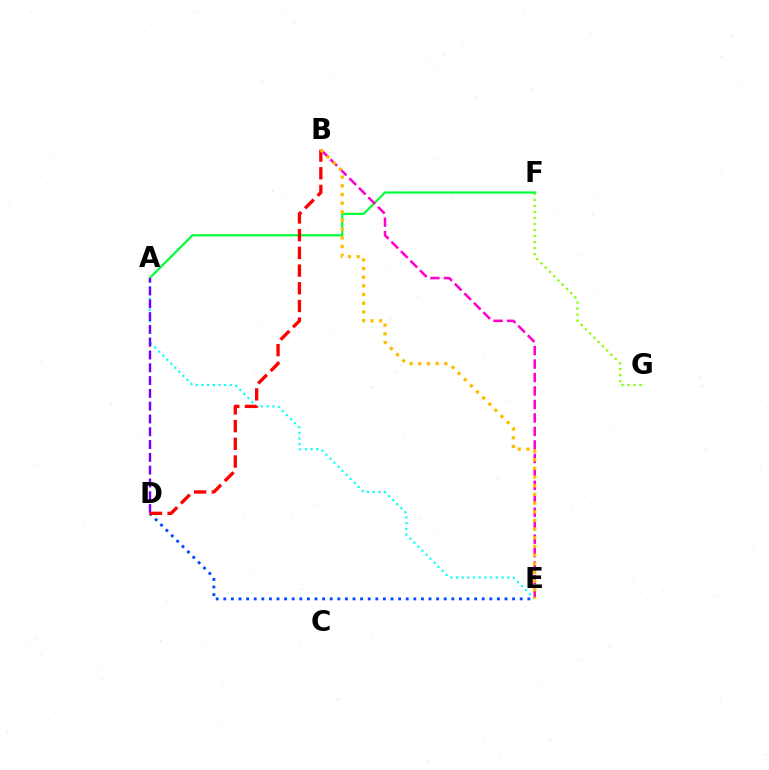{('F', 'G'): [{'color': '#84ff00', 'line_style': 'dotted', 'thickness': 1.64}], ('A', 'F'): [{'color': '#00ff39', 'line_style': 'solid', 'thickness': 1.57}], ('A', 'E'): [{'color': '#00fff6', 'line_style': 'dotted', 'thickness': 1.55}], ('A', 'D'): [{'color': '#7200ff', 'line_style': 'dashed', 'thickness': 1.74}], ('B', 'E'): [{'color': '#ff00cf', 'line_style': 'dashed', 'thickness': 1.83}, {'color': '#ffbd00', 'line_style': 'dotted', 'thickness': 2.36}], ('D', 'E'): [{'color': '#004bff', 'line_style': 'dotted', 'thickness': 2.07}], ('B', 'D'): [{'color': '#ff0000', 'line_style': 'dashed', 'thickness': 2.4}]}